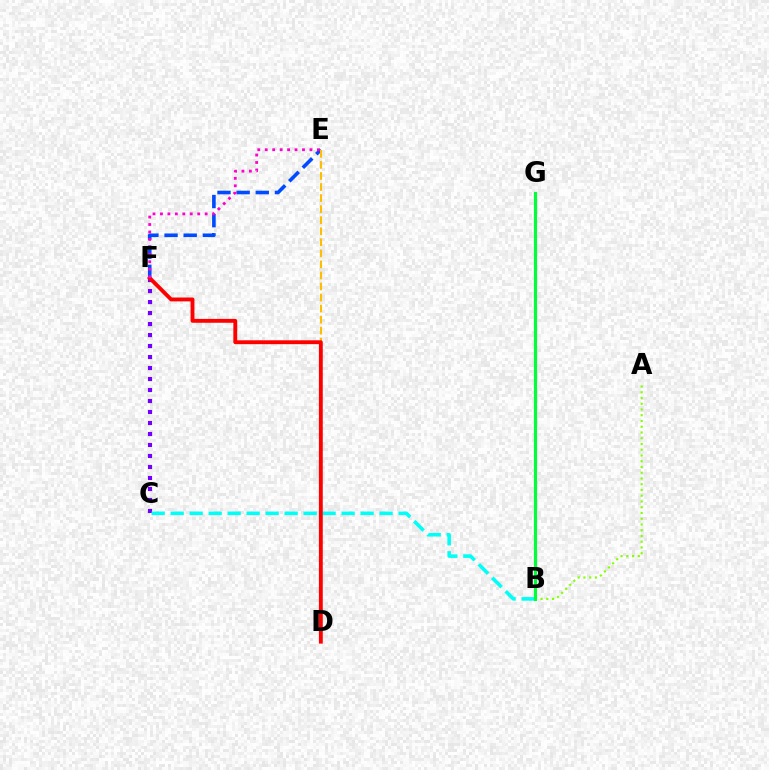{('A', 'B'): [{'color': '#84ff00', 'line_style': 'dotted', 'thickness': 1.56}], ('C', 'F'): [{'color': '#7200ff', 'line_style': 'dotted', 'thickness': 2.99}], ('B', 'C'): [{'color': '#00fff6', 'line_style': 'dashed', 'thickness': 2.58}], ('E', 'F'): [{'color': '#004bff', 'line_style': 'dashed', 'thickness': 2.6}, {'color': '#ff00cf', 'line_style': 'dotted', 'thickness': 2.02}], ('D', 'E'): [{'color': '#ffbd00', 'line_style': 'dashed', 'thickness': 1.5}], ('D', 'F'): [{'color': '#ff0000', 'line_style': 'solid', 'thickness': 2.78}], ('B', 'G'): [{'color': '#00ff39', 'line_style': 'solid', 'thickness': 2.28}]}